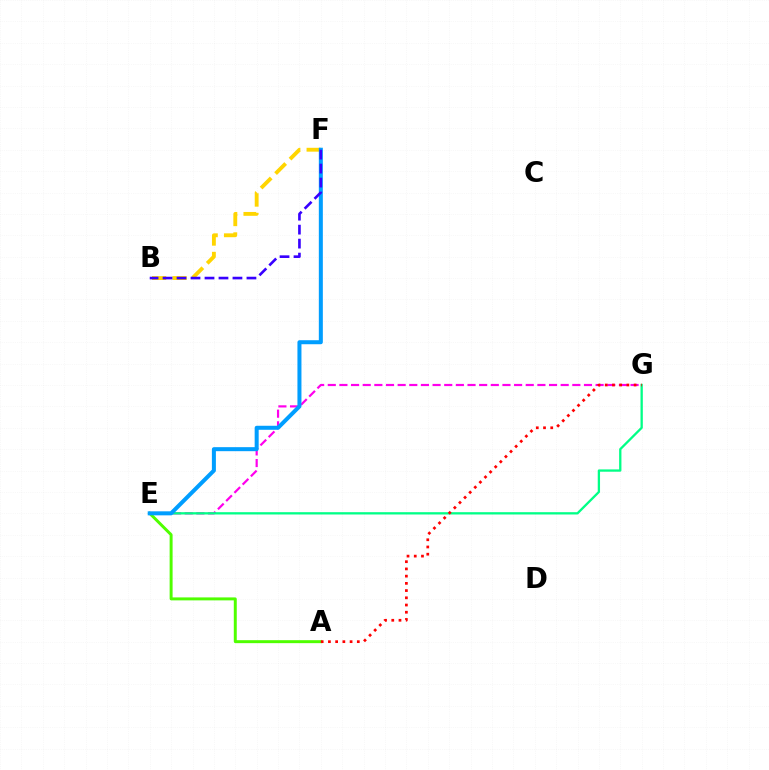{('E', 'G'): [{'color': '#ff00ed', 'line_style': 'dashed', 'thickness': 1.58}, {'color': '#00ff86', 'line_style': 'solid', 'thickness': 1.66}], ('A', 'E'): [{'color': '#4fff00', 'line_style': 'solid', 'thickness': 2.14}], ('A', 'G'): [{'color': '#ff0000', 'line_style': 'dotted', 'thickness': 1.96}], ('B', 'F'): [{'color': '#ffd500', 'line_style': 'dashed', 'thickness': 2.78}, {'color': '#3700ff', 'line_style': 'dashed', 'thickness': 1.9}], ('E', 'F'): [{'color': '#009eff', 'line_style': 'solid', 'thickness': 2.89}]}